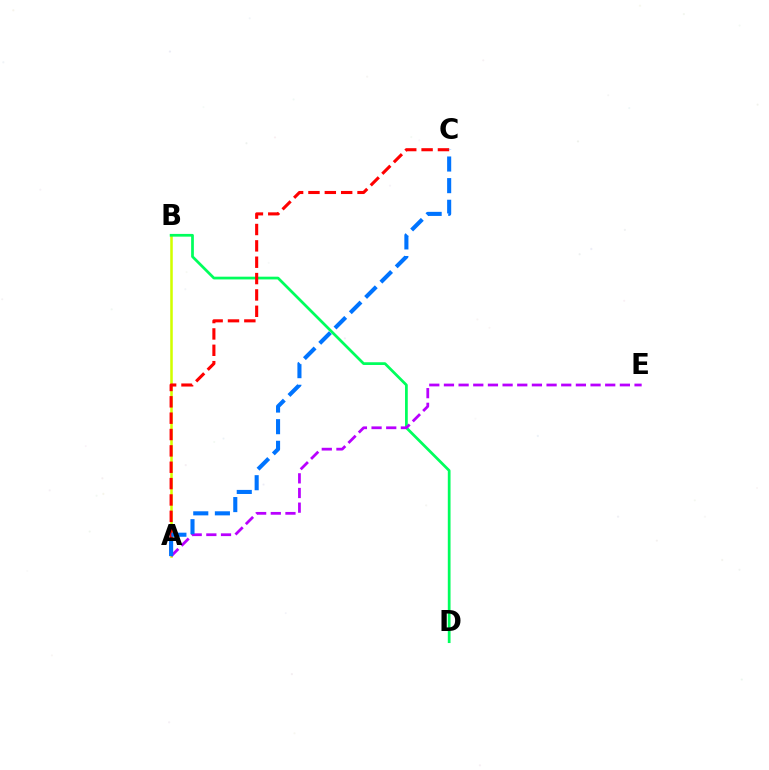{('A', 'B'): [{'color': '#d1ff00', 'line_style': 'solid', 'thickness': 1.84}], ('B', 'D'): [{'color': '#00ff5c', 'line_style': 'solid', 'thickness': 1.97}], ('A', 'C'): [{'color': '#ff0000', 'line_style': 'dashed', 'thickness': 2.22}, {'color': '#0074ff', 'line_style': 'dashed', 'thickness': 2.94}], ('A', 'E'): [{'color': '#b900ff', 'line_style': 'dashed', 'thickness': 1.99}]}